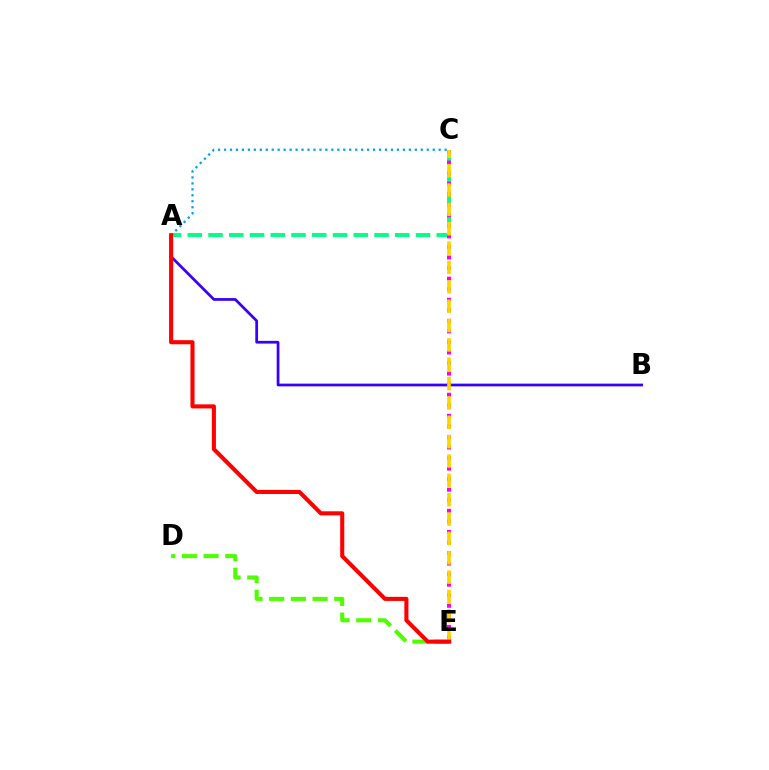{('A', 'C'): [{'color': '#00ff86', 'line_style': 'dashed', 'thickness': 2.82}, {'color': '#009eff', 'line_style': 'dotted', 'thickness': 1.62}], ('C', 'E'): [{'color': '#ff00ed', 'line_style': 'dotted', 'thickness': 2.87}, {'color': '#ffd500', 'line_style': 'dashed', 'thickness': 2.63}], ('D', 'E'): [{'color': '#4fff00', 'line_style': 'dashed', 'thickness': 2.95}], ('A', 'B'): [{'color': '#3700ff', 'line_style': 'solid', 'thickness': 1.97}], ('A', 'E'): [{'color': '#ff0000', 'line_style': 'solid', 'thickness': 2.94}]}